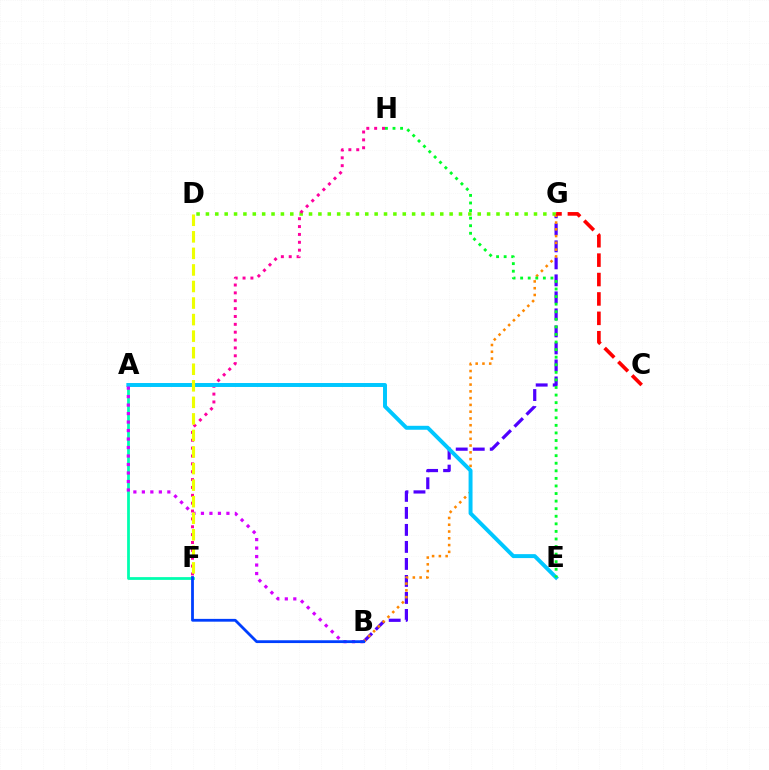{('B', 'G'): [{'color': '#4f00ff', 'line_style': 'dashed', 'thickness': 2.31}, {'color': '#ff8800', 'line_style': 'dotted', 'thickness': 1.84}], ('D', 'G'): [{'color': '#66ff00', 'line_style': 'dotted', 'thickness': 2.55}], ('A', 'F'): [{'color': '#00ffaf', 'line_style': 'solid', 'thickness': 2.0}], ('F', 'H'): [{'color': '#ff00a0', 'line_style': 'dotted', 'thickness': 2.14}], ('A', 'E'): [{'color': '#00c7ff', 'line_style': 'solid', 'thickness': 2.84}], ('E', 'H'): [{'color': '#00ff27', 'line_style': 'dotted', 'thickness': 2.06}], ('A', 'B'): [{'color': '#d600ff', 'line_style': 'dotted', 'thickness': 2.31}], ('C', 'G'): [{'color': '#ff0000', 'line_style': 'dashed', 'thickness': 2.64}], ('B', 'F'): [{'color': '#003fff', 'line_style': 'solid', 'thickness': 2.02}], ('D', 'F'): [{'color': '#eeff00', 'line_style': 'dashed', 'thickness': 2.25}]}